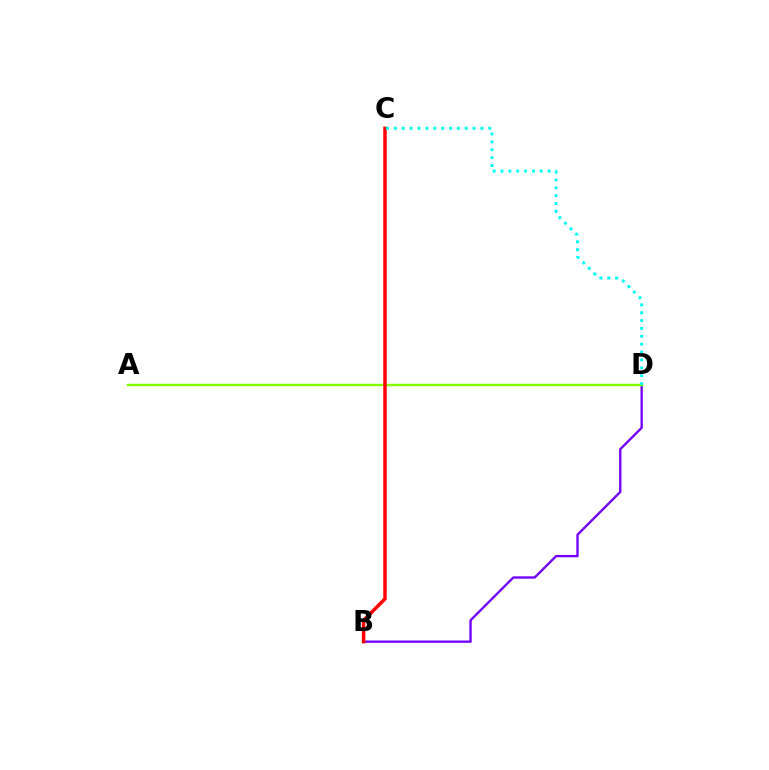{('B', 'D'): [{'color': '#7200ff', 'line_style': 'solid', 'thickness': 1.69}], ('A', 'D'): [{'color': '#84ff00', 'line_style': 'solid', 'thickness': 1.75}], ('B', 'C'): [{'color': '#ff0000', 'line_style': 'solid', 'thickness': 2.51}], ('C', 'D'): [{'color': '#00fff6', 'line_style': 'dotted', 'thickness': 2.14}]}